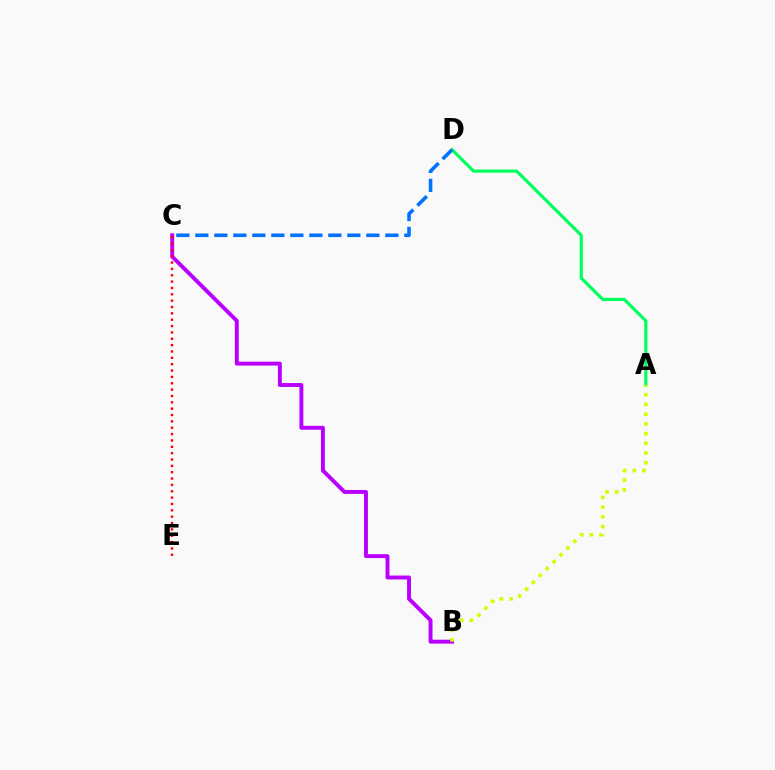{('A', 'D'): [{'color': '#00ff5c', 'line_style': 'solid', 'thickness': 2.29}], ('B', 'C'): [{'color': '#b900ff', 'line_style': 'solid', 'thickness': 2.82}], ('A', 'B'): [{'color': '#d1ff00', 'line_style': 'dotted', 'thickness': 2.64}], ('C', 'D'): [{'color': '#0074ff', 'line_style': 'dashed', 'thickness': 2.58}], ('C', 'E'): [{'color': '#ff0000', 'line_style': 'dotted', 'thickness': 1.73}]}